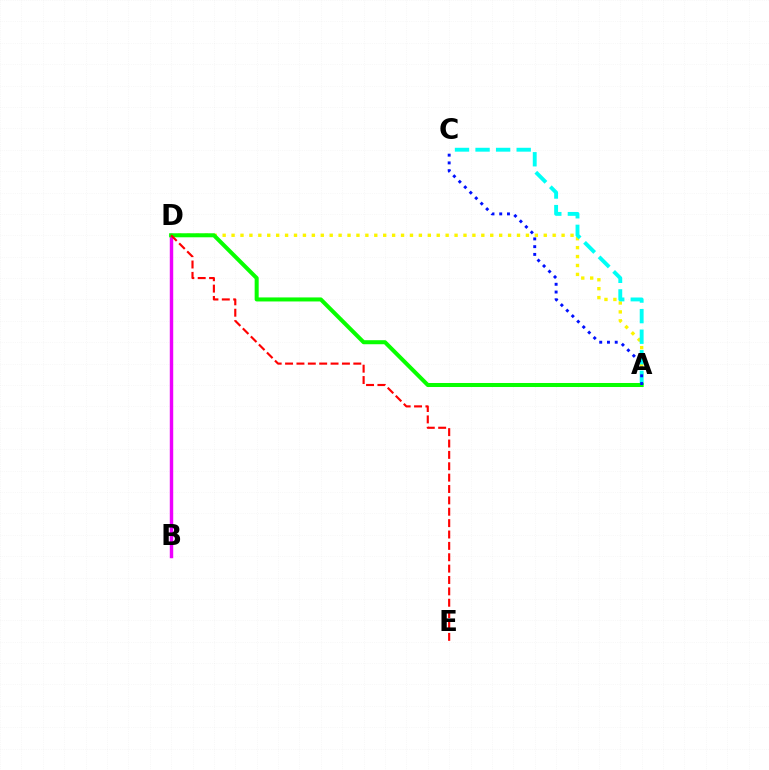{('A', 'D'): [{'color': '#fcf500', 'line_style': 'dotted', 'thickness': 2.42}, {'color': '#08ff00', 'line_style': 'solid', 'thickness': 2.9}], ('B', 'D'): [{'color': '#ee00ff', 'line_style': 'solid', 'thickness': 2.47}], ('A', 'C'): [{'color': '#00fff6', 'line_style': 'dashed', 'thickness': 2.79}, {'color': '#0010ff', 'line_style': 'dotted', 'thickness': 2.11}], ('D', 'E'): [{'color': '#ff0000', 'line_style': 'dashed', 'thickness': 1.55}]}